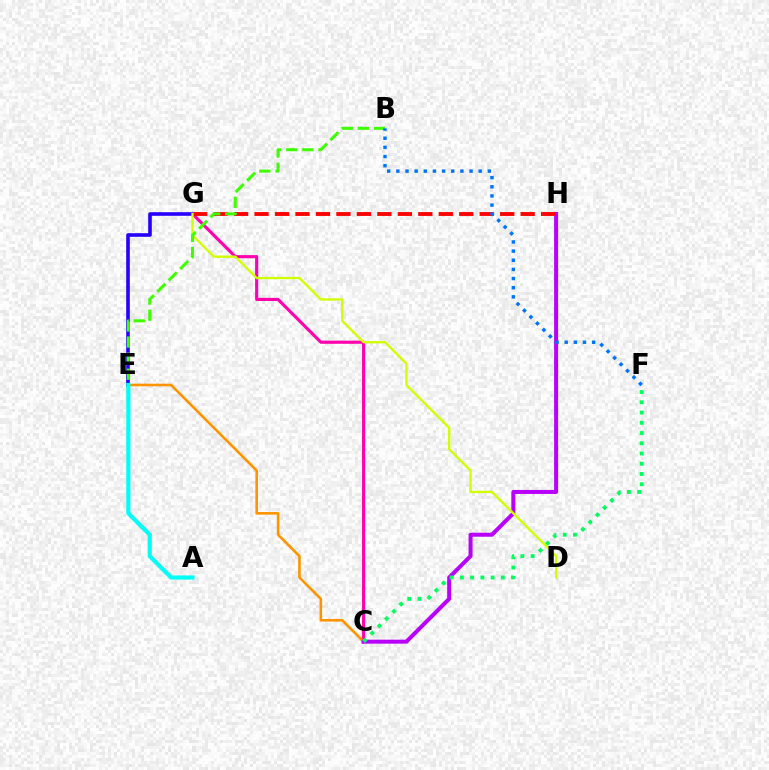{('C', 'G'): [{'color': '#ff00ac', 'line_style': 'solid', 'thickness': 2.25}], ('C', 'E'): [{'color': '#ff9400', 'line_style': 'solid', 'thickness': 1.87}], ('C', 'H'): [{'color': '#b900ff', 'line_style': 'solid', 'thickness': 2.89}], ('E', 'G'): [{'color': '#2500ff', 'line_style': 'solid', 'thickness': 2.59}], ('G', 'H'): [{'color': '#ff0000', 'line_style': 'dashed', 'thickness': 2.78}], ('C', 'F'): [{'color': '#00ff5c', 'line_style': 'dotted', 'thickness': 2.78}], ('D', 'G'): [{'color': '#d1ff00', 'line_style': 'solid', 'thickness': 1.68}], ('B', 'E'): [{'color': '#3dff00', 'line_style': 'dashed', 'thickness': 2.19}], ('B', 'F'): [{'color': '#0074ff', 'line_style': 'dotted', 'thickness': 2.49}], ('A', 'E'): [{'color': '#00fff6', 'line_style': 'solid', 'thickness': 2.99}]}